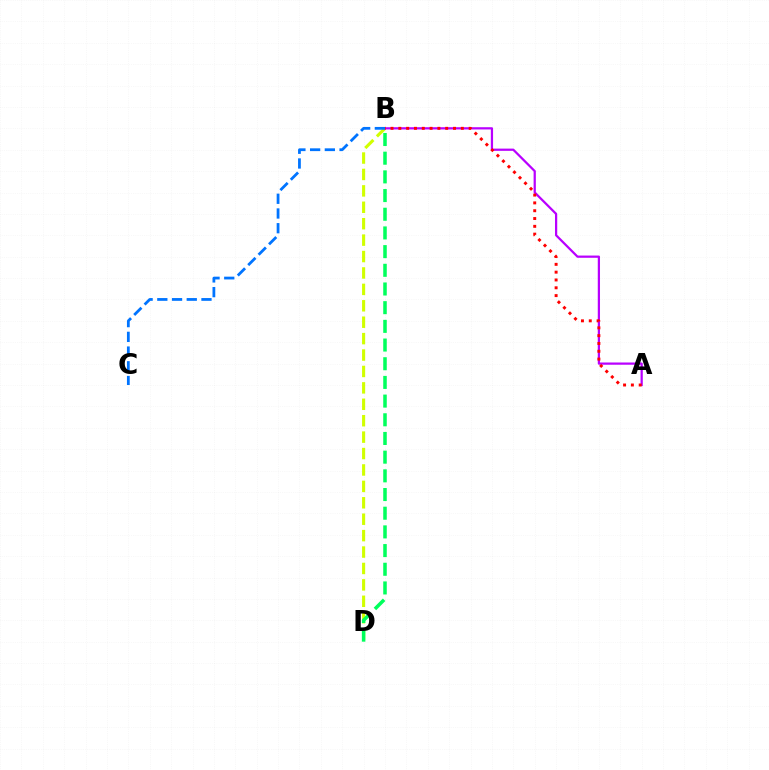{('B', 'D'): [{'color': '#d1ff00', 'line_style': 'dashed', 'thickness': 2.23}, {'color': '#00ff5c', 'line_style': 'dashed', 'thickness': 2.54}], ('A', 'B'): [{'color': '#b900ff', 'line_style': 'solid', 'thickness': 1.61}, {'color': '#ff0000', 'line_style': 'dotted', 'thickness': 2.12}], ('B', 'C'): [{'color': '#0074ff', 'line_style': 'dashed', 'thickness': 2.0}]}